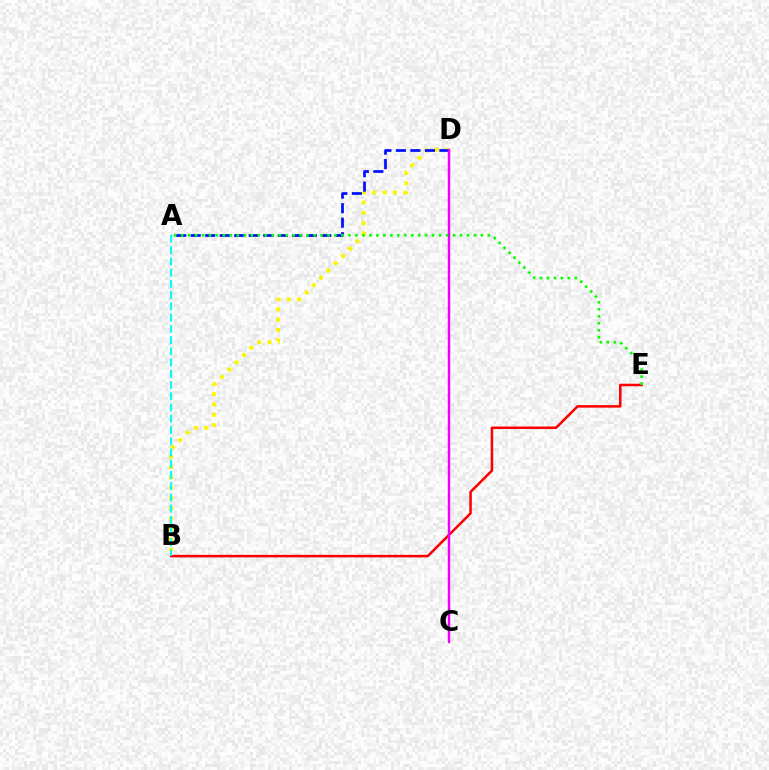{('B', 'D'): [{'color': '#fcf500', 'line_style': 'dotted', 'thickness': 2.8}], ('A', 'D'): [{'color': '#0010ff', 'line_style': 'dashed', 'thickness': 1.97}], ('B', 'E'): [{'color': '#ff0000', 'line_style': 'solid', 'thickness': 1.81}], ('A', 'B'): [{'color': '#00fff6', 'line_style': 'dashed', 'thickness': 1.53}], ('A', 'E'): [{'color': '#08ff00', 'line_style': 'dotted', 'thickness': 1.89}], ('C', 'D'): [{'color': '#ee00ff', 'line_style': 'solid', 'thickness': 1.75}]}